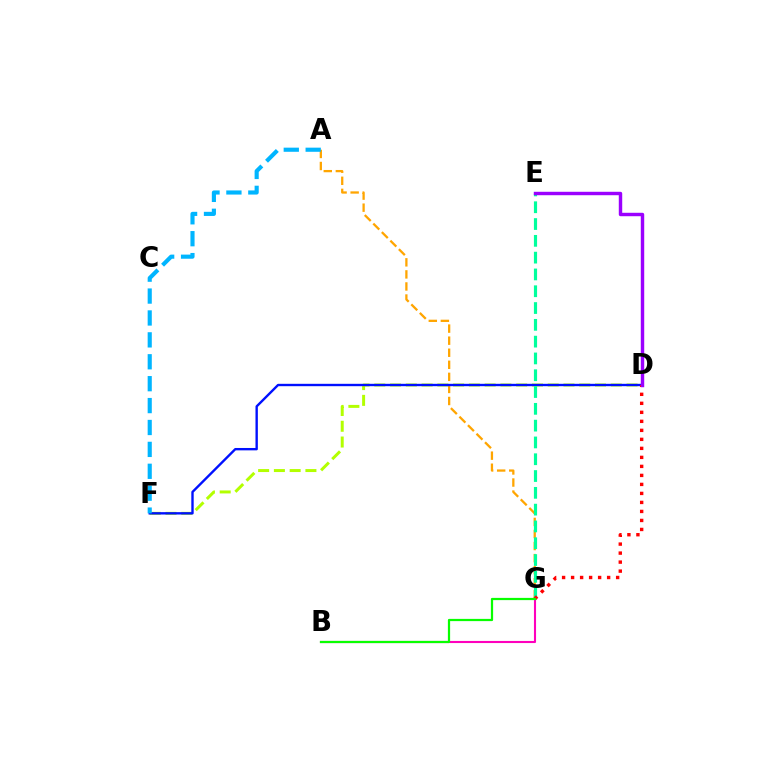{('D', 'F'): [{'color': '#b3ff00', 'line_style': 'dashed', 'thickness': 2.14}, {'color': '#0010ff', 'line_style': 'solid', 'thickness': 1.71}], ('A', 'G'): [{'color': '#ffa500', 'line_style': 'dashed', 'thickness': 1.64}], ('E', 'G'): [{'color': '#00ff9d', 'line_style': 'dashed', 'thickness': 2.28}], ('A', 'F'): [{'color': '#00b5ff', 'line_style': 'dashed', 'thickness': 2.98}], ('D', 'G'): [{'color': '#ff0000', 'line_style': 'dotted', 'thickness': 2.45}], ('B', 'G'): [{'color': '#ff00bd', 'line_style': 'solid', 'thickness': 1.51}, {'color': '#08ff00', 'line_style': 'solid', 'thickness': 1.6}], ('D', 'E'): [{'color': '#9b00ff', 'line_style': 'solid', 'thickness': 2.47}]}